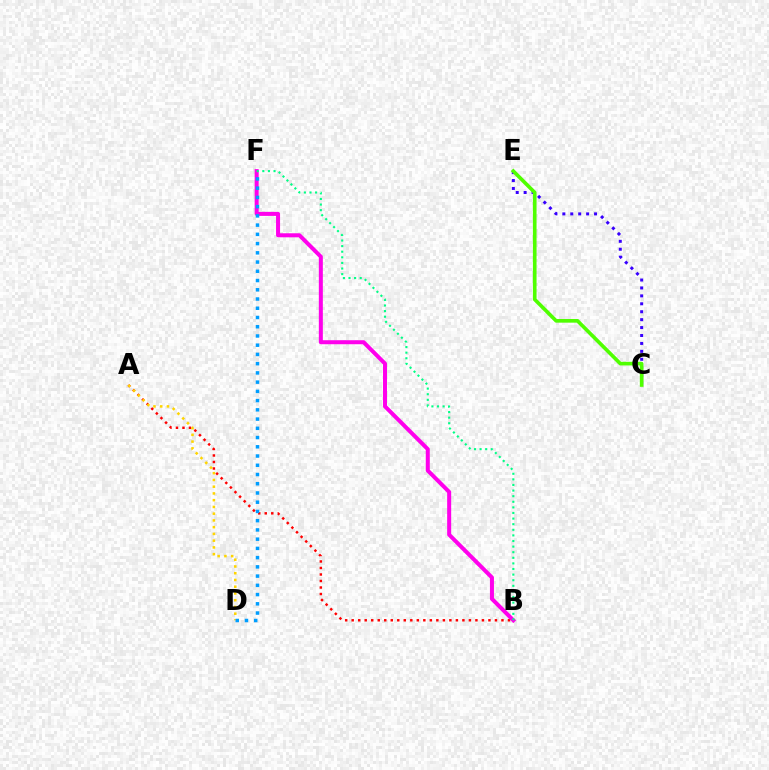{('A', 'B'): [{'color': '#ff0000', 'line_style': 'dotted', 'thickness': 1.77}], ('B', 'F'): [{'color': '#ff00ed', 'line_style': 'solid', 'thickness': 2.89}, {'color': '#00ff86', 'line_style': 'dotted', 'thickness': 1.52}], ('A', 'D'): [{'color': '#ffd500', 'line_style': 'dotted', 'thickness': 1.83}], ('D', 'F'): [{'color': '#009eff', 'line_style': 'dotted', 'thickness': 2.51}], ('C', 'E'): [{'color': '#3700ff', 'line_style': 'dotted', 'thickness': 2.15}, {'color': '#4fff00', 'line_style': 'solid', 'thickness': 2.63}]}